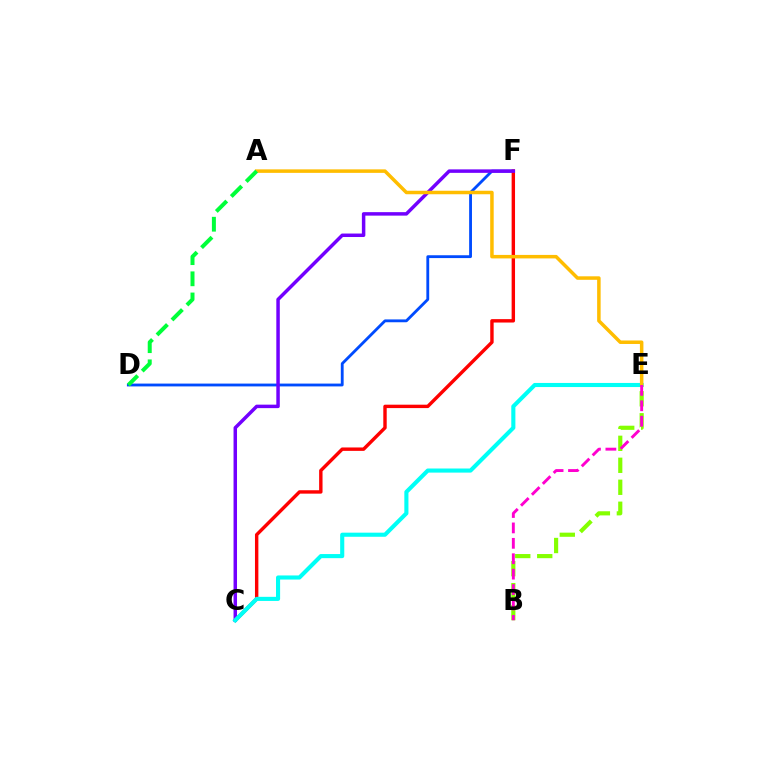{('D', 'F'): [{'color': '#004bff', 'line_style': 'solid', 'thickness': 2.04}], ('C', 'F'): [{'color': '#ff0000', 'line_style': 'solid', 'thickness': 2.45}, {'color': '#7200ff', 'line_style': 'solid', 'thickness': 2.5}], ('B', 'E'): [{'color': '#84ff00', 'line_style': 'dashed', 'thickness': 2.99}, {'color': '#ff00cf', 'line_style': 'dashed', 'thickness': 2.09}], ('C', 'E'): [{'color': '#00fff6', 'line_style': 'solid', 'thickness': 2.96}], ('A', 'E'): [{'color': '#ffbd00', 'line_style': 'solid', 'thickness': 2.52}], ('A', 'D'): [{'color': '#00ff39', 'line_style': 'dashed', 'thickness': 2.87}]}